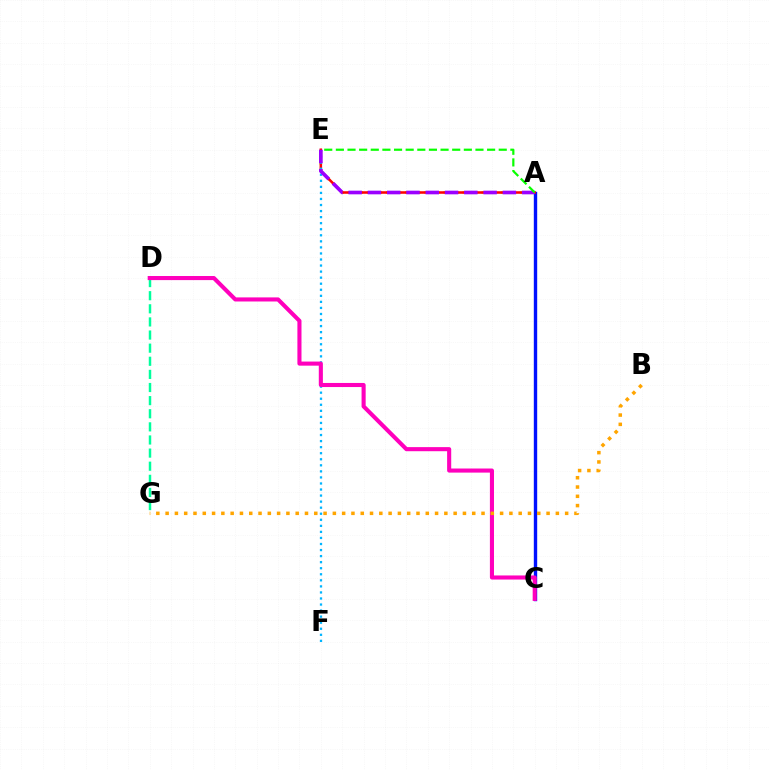{('A', 'C'): [{'color': '#0010ff', 'line_style': 'solid', 'thickness': 2.44}], ('A', 'E'): [{'color': '#b3ff00', 'line_style': 'dotted', 'thickness': 1.73}, {'color': '#ff0000', 'line_style': 'solid', 'thickness': 1.83}, {'color': '#9b00ff', 'line_style': 'dashed', 'thickness': 2.62}, {'color': '#08ff00', 'line_style': 'dashed', 'thickness': 1.58}], ('E', 'F'): [{'color': '#00b5ff', 'line_style': 'dotted', 'thickness': 1.64}], ('D', 'G'): [{'color': '#00ff9d', 'line_style': 'dashed', 'thickness': 1.78}], ('C', 'D'): [{'color': '#ff00bd', 'line_style': 'solid', 'thickness': 2.94}], ('B', 'G'): [{'color': '#ffa500', 'line_style': 'dotted', 'thickness': 2.52}]}